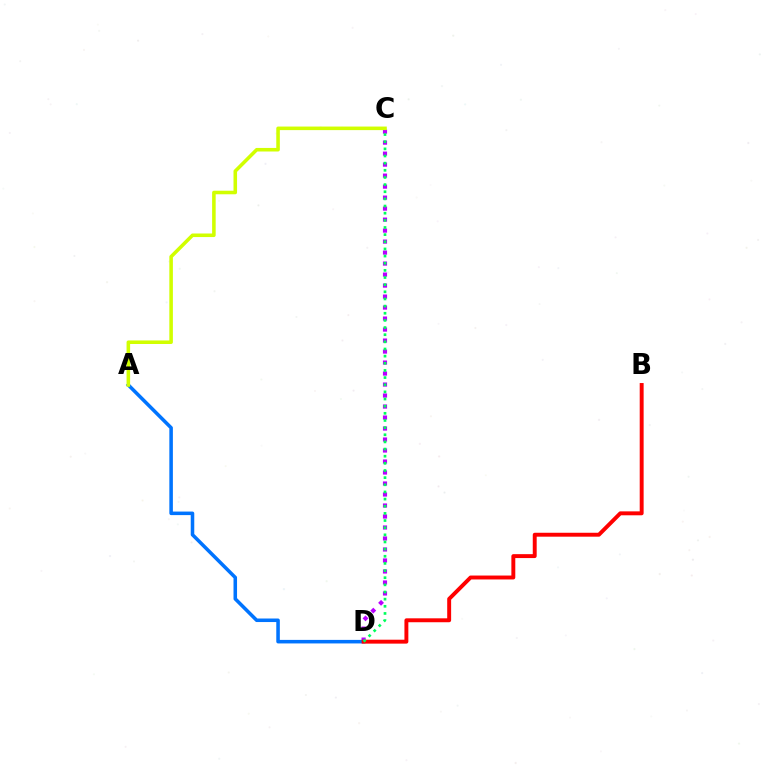{('C', 'D'): [{'color': '#b900ff', 'line_style': 'dotted', 'thickness': 2.99}, {'color': '#00ff5c', 'line_style': 'dotted', 'thickness': 1.94}], ('A', 'D'): [{'color': '#0074ff', 'line_style': 'solid', 'thickness': 2.55}], ('B', 'D'): [{'color': '#ff0000', 'line_style': 'solid', 'thickness': 2.82}], ('A', 'C'): [{'color': '#d1ff00', 'line_style': 'solid', 'thickness': 2.56}]}